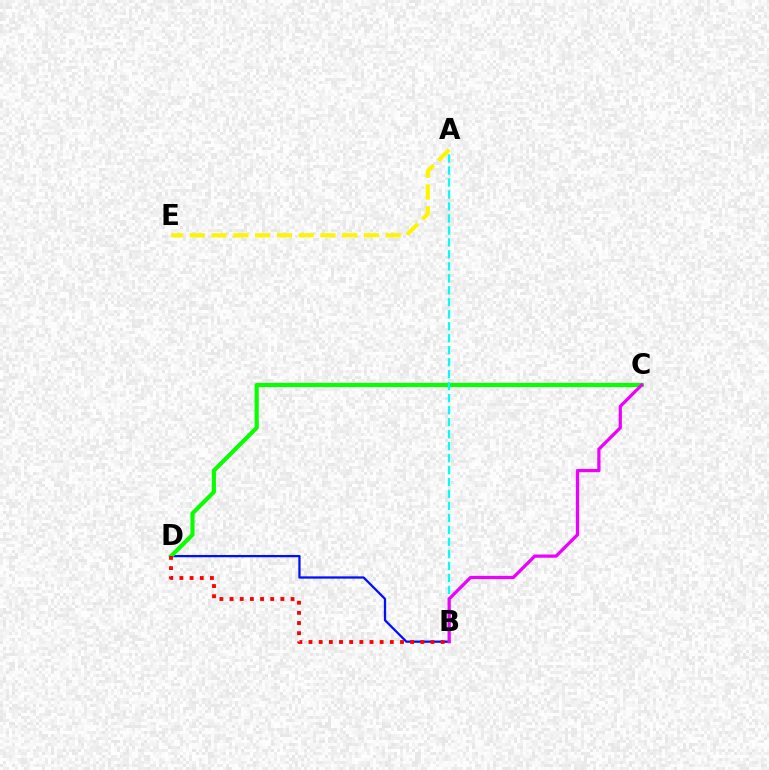{('B', 'D'): [{'color': '#0010ff', 'line_style': 'solid', 'thickness': 1.63}, {'color': '#ff0000', 'line_style': 'dotted', 'thickness': 2.76}], ('C', 'D'): [{'color': '#08ff00', 'line_style': 'solid', 'thickness': 2.97}], ('A', 'B'): [{'color': '#00fff6', 'line_style': 'dashed', 'thickness': 1.63}], ('A', 'E'): [{'color': '#fcf500', 'line_style': 'dashed', 'thickness': 2.96}], ('B', 'C'): [{'color': '#ee00ff', 'line_style': 'solid', 'thickness': 2.33}]}